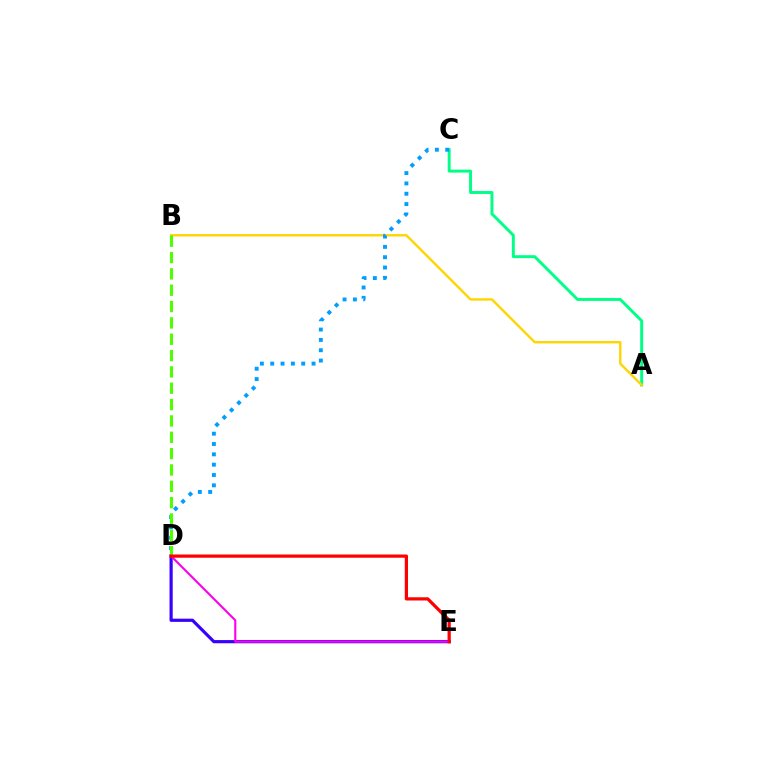{('A', 'C'): [{'color': '#00ff86', 'line_style': 'solid', 'thickness': 2.12}], ('A', 'B'): [{'color': '#ffd500', 'line_style': 'solid', 'thickness': 1.72}], ('C', 'D'): [{'color': '#009eff', 'line_style': 'dotted', 'thickness': 2.81}], ('D', 'E'): [{'color': '#3700ff', 'line_style': 'solid', 'thickness': 2.29}, {'color': '#ff00ed', 'line_style': 'solid', 'thickness': 1.52}, {'color': '#ff0000', 'line_style': 'solid', 'thickness': 2.33}], ('B', 'D'): [{'color': '#4fff00', 'line_style': 'dashed', 'thickness': 2.22}]}